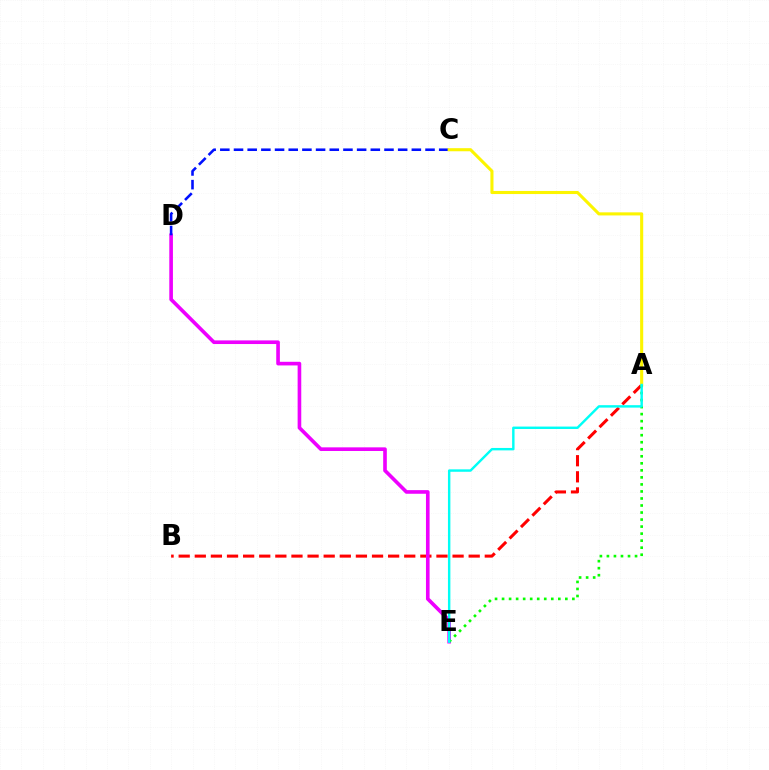{('A', 'B'): [{'color': '#ff0000', 'line_style': 'dashed', 'thickness': 2.19}], ('D', 'E'): [{'color': '#ee00ff', 'line_style': 'solid', 'thickness': 2.62}], ('C', 'D'): [{'color': '#0010ff', 'line_style': 'dashed', 'thickness': 1.86}], ('A', 'C'): [{'color': '#fcf500', 'line_style': 'solid', 'thickness': 2.22}], ('A', 'E'): [{'color': '#08ff00', 'line_style': 'dotted', 'thickness': 1.91}, {'color': '#00fff6', 'line_style': 'solid', 'thickness': 1.75}]}